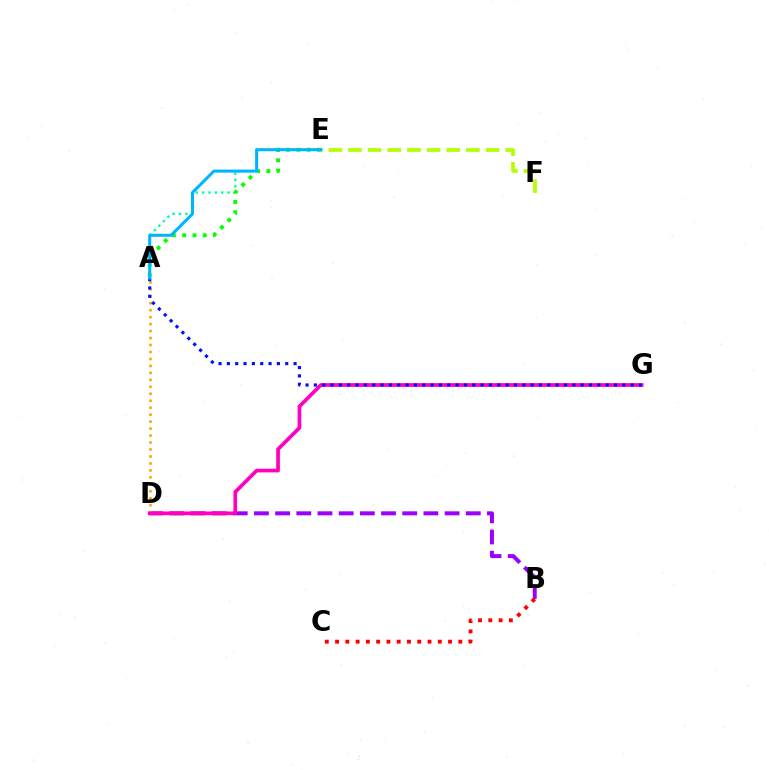{('A', 'E'): [{'color': '#00ff9d', 'line_style': 'dotted', 'thickness': 1.73}, {'color': '#08ff00', 'line_style': 'dotted', 'thickness': 2.79}, {'color': '#00b5ff', 'line_style': 'solid', 'thickness': 2.19}], ('B', 'D'): [{'color': '#9b00ff', 'line_style': 'dashed', 'thickness': 2.88}], ('A', 'D'): [{'color': '#ffa500', 'line_style': 'dotted', 'thickness': 1.89}], ('D', 'G'): [{'color': '#ff00bd', 'line_style': 'solid', 'thickness': 2.66}], ('E', 'F'): [{'color': '#b3ff00', 'line_style': 'dashed', 'thickness': 2.67}], ('B', 'C'): [{'color': '#ff0000', 'line_style': 'dotted', 'thickness': 2.79}], ('A', 'G'): [{'color': '#0010ff', 'line_style': 'dotted', 'thickness': 2.27}]}